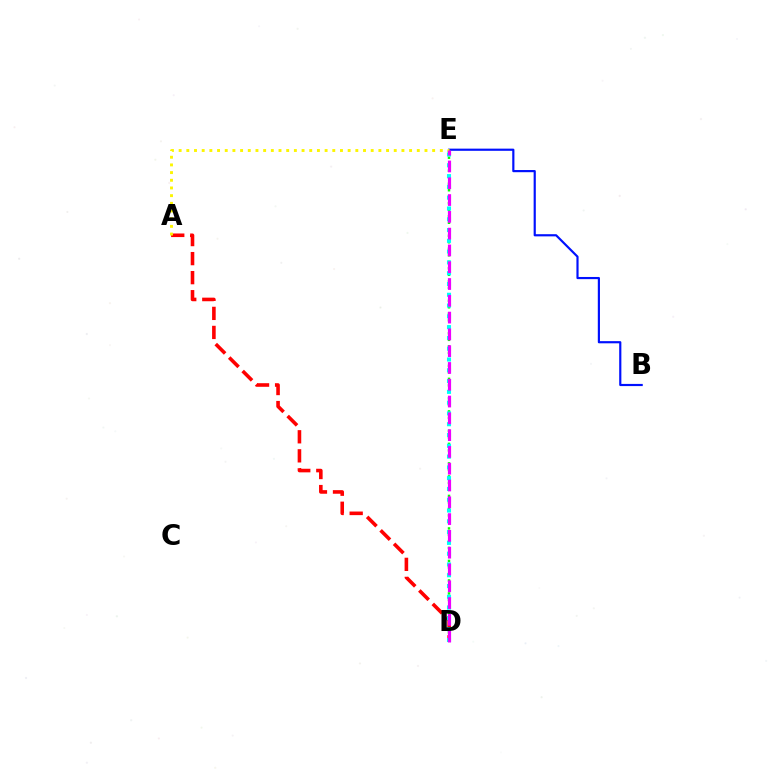{('D', 'E'): [{'color': '#08ff00', 'line_style': 'dotted', 'thickness': 1.77}, {'color': '#00fff6', 'line_style': 'dotted', 'thickness': 2.93}, {'color': '#ee00ff', 'line_style': 'dashed', 'thickness': 2.28}], ('A', 'D'): [{'color': '#ff0000', 'line_style': 'dashed', 'thickness': 2.59}], ('B', 'E'): [{'color': '#0010ff', 'line_style': 'solid', 'thickness': 1.56}], ('A', 'E'): [{'color': '#fcf500', 'line_style': 'dotted', 'thickness': 2.09}]}